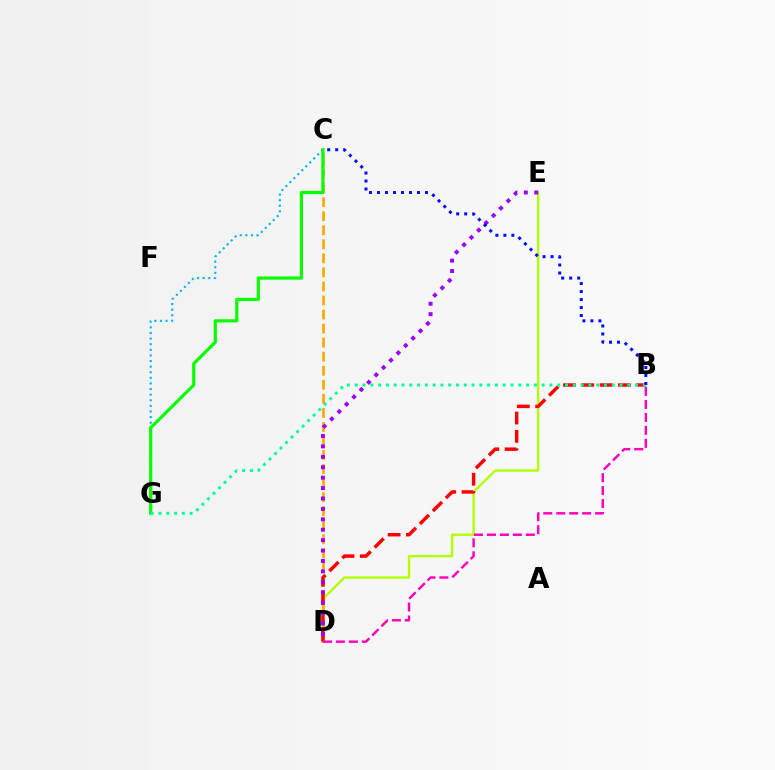{('D', 'E'): [{'color': '#b3ff00', 'line_style': 'solid', 'thickness': 1.7}, {'color': '#9b00ff', 'line_style': 'dotted', 'thickness': 2.83}], ('C', 'G'): [{'color': '#00b5ff', 'line_style': 'dotted', 'thickness': 1.52}, {'color': '#08ff00', 'line_style': 'solid', 'thickness': 2.31}], ('C', 'D'): [{'color': '#ffa500', 'line_style': 'dashed', 'thickness': 1.91}], ('B', 'D'): [{'color': '#ff0000', 'line_style': 'dashed', 'thickness': 2.49}, {'color': '#ff00bd', 'line_style': 'dashed', 'thickness': 1.76}], ('B', 'G'): [{'color': '#00ff9d', 'line_style': 'dotted', 'thickness': 2.12}], ('B', 'C'): [{'color': '#0010ff', 'line_style': 'dotted', 'thickness': 2.17}]}